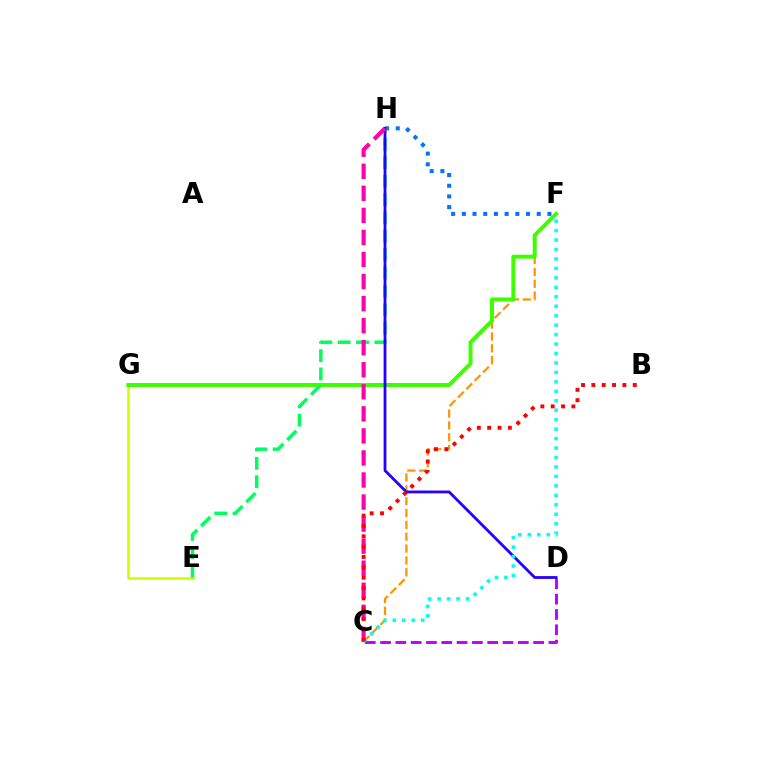{('F', 'H'): [{'color': '#0074ff', 'line_style': 'dotted', 'thickness': 2.91}], ('E', 'G'): [{'color': '#d1ff00', 'line_style': 'solid', 'thickness': 1.9}], ('C', 'F'): [{'color': '#ff9400', 'line_style': 'dashed', 'thickness': 1.61}, {'color': '#00fff6', 'line_style': 'dotted', 'thickness': 2.57}], ('F', 'G'): [{'color': '#3dff00', 'line_style': 'solid', 'thickness': 2.85}], ('C', 'D'): [{'color': '#b900ff', 'line_style': 'dashed', 'thickness': 2.08}], ('E', 'H'): [{'color': '#00ff5c', 'line_style': 'dashed', 'thickness': 2.49}], ('D', 'H'): [{'color': '#2500ff', 'line_style': 'solid', 'thickness': 2.01}], ('C', 'H'): [{'color': '#ff00ac', 'line_style': 'dashed', 'thickness': 3.0}], ('B', 'C'): [{'color': '#ff0000', 'line_style': 'dotted', 'thickness': 2.81}]}